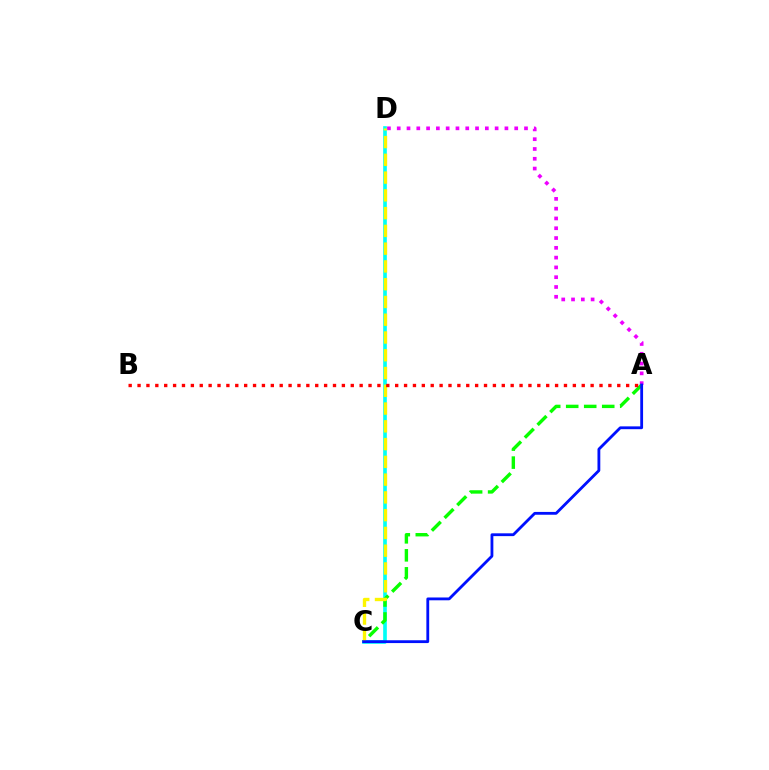{('A', 'D'): [{'color': '#ee00ff', 'line_style': 'dotted', 'thickness': 2.66}], ('C', 'D'): [{'color': '#00fff6', 'line_style': 'solid', 'thickness': 2.63}, {'color': '#fcf500', 'line_style': 'dashed', 'thickness': 2.41}], ('A', 'C'): [{'color': '#08ff00', 'line_style': 'dashed', 'thickness': 2.45}, {'color': '#0010ff', 'line_style': 'solid', 'thickness': 2.03}], ('A', 'B'): [{'color': '#ff0000', 'line_style': 'dotted', 'thickness': 2.41}]}